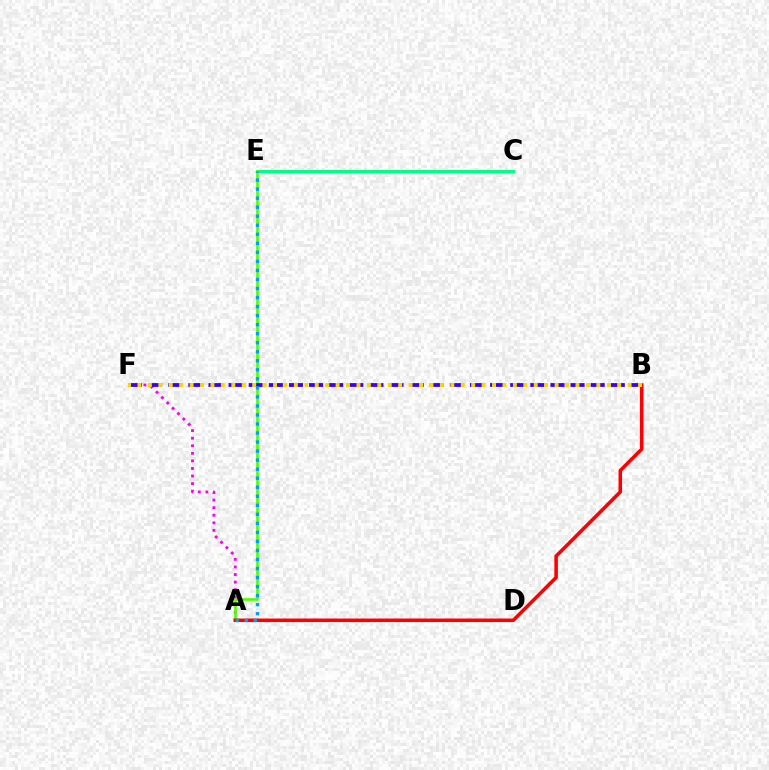{('A', 'F'): [{'color': '#ff00ed', 'line_style': 'dotted', 'thickness': 2.06}], ('C', 'E'): [{'color': '#00ff86', 'line_style': 'solid', 'thickness': 2.23}], ('A', 'E'): [{'color': '#4fff00', 'line_style': 'solid', 'thickness': 1.9}, {'color': '#009eff', 'line_style': 'dotted', 'thickness': 2.45}], ('B', 'F'): [{'color': '#3700ff', 'line_style': 'dashed', 'thickness': 2.73}, {'color': '#ffd500', 'line_style': 'dotted', 'thickness': 2.83}], ('A', 'B'): [{'color': '#ff0000', 'line_style': 'solid', 'thickness': 2.54}]}